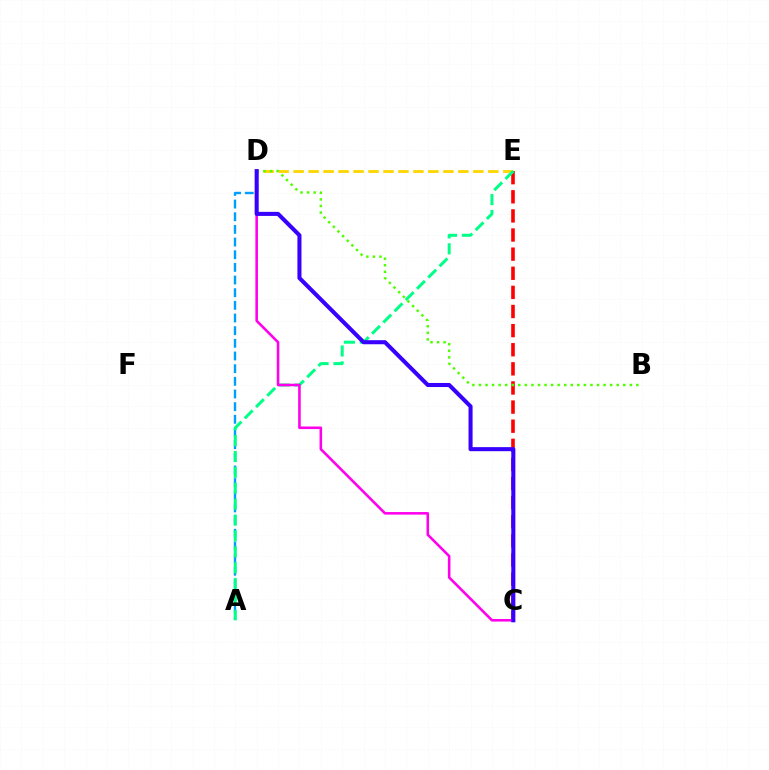{('D', 'E'): [{'color': '#ffd500', 'line_style': 'dashed', 'thickness': 2.03}], ('A', 'D'): [{'color': '#009eff', 'line_style': 'dashed', 'thickness': 1.72}], ('C', 'E'): [{'color': '#ff0000', 'line_style': 'dashed', 'thickness': 2.6}], ('A', 'E'): [{'color': '#00ff86', 'line_style': 'dashed', 'thickness': 2.16}], ('B', 'D'): [{'color': '#4fff00', 'line_style': 'dotted', 'thickness': 1.78}], ('C', 'D'): [{'color': '#ff00ed', 'line_style': 'solid', 'thickness': 1.86}, {'color': '#3700ff', 'line_style': 'solid', 'thickness': 2.92}]}